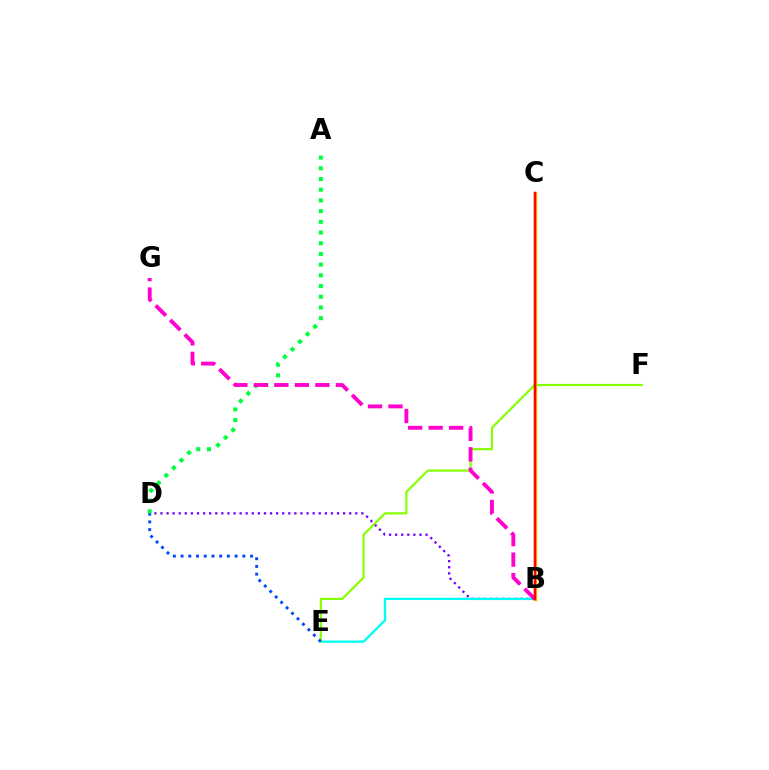{('B', 'D'): [{'color': '#7200ff', 'line_style': 'dotted', 'thickness': 1.65}], ('B', 'C'): [{'color': '#ffbd00', 'line_style': 'solid', 'thickness': 2.47}, {'color': '#ff0000', 'line_style': 'solid', 'thickness': 1.77}], ('A', 'D'): [{'color': '#00ff39', 'line_style': 'dotted', 'thickness': 2.91}], ('B', 'E'): [{'color': '#00fff6', 'line_style': 'solid', 'thickness': 1.67}], ('E', 'F'): [{'color': '#84ff00', 'line_style': 'solid', 'thickness': 1.56}], ('D', 'E'): [{'color': '#004bff', 'line_style': 'dotted', 'thickness': 2.1}], ('B', 'G'): [{'color': '#ff00cf', 'line_style': 'dashed', 'thickness': 2.78}]}